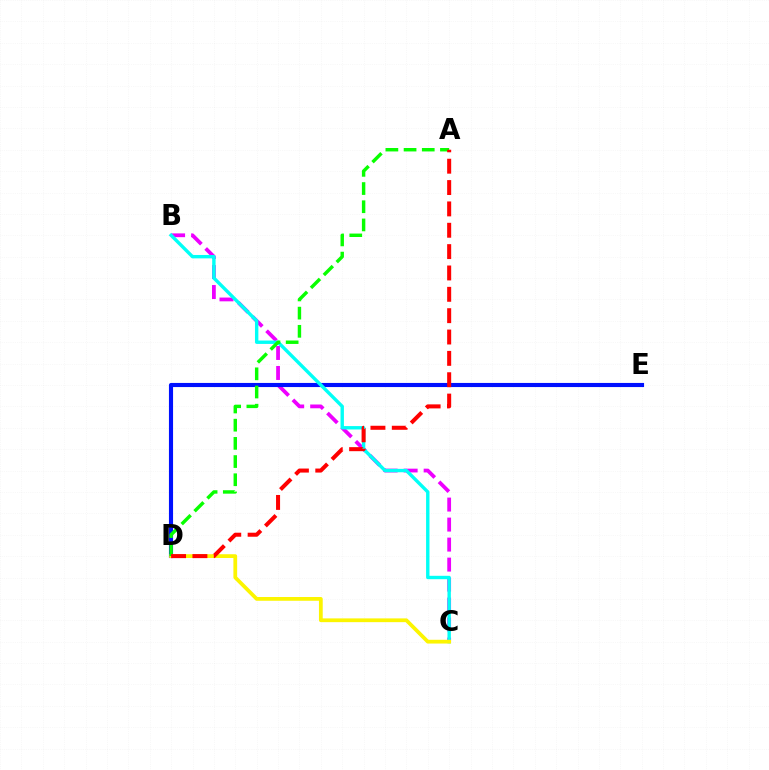{('B', 'C'): [{'color': '#ee00ff', 'line_style': 'dashed', 'thickness': 2.72}, {'color': '#00fff6', 'line_style': 'solid', 'thickness': 2.44}], ('D', 'E'): [{'color': '#0010ff', 'line_style': 'solid', 'thickness': 2.97}], ('C', 'D'): [{'color': '#fcf500', 'line_style': 'solid', 'thickness': 2.71}], ('A', 'D'): [{'color': '#08ff00', 'line_style': 'dashed', 'thickness': 2.47}, {'color': '#ff0000', 'line_style': 'dashed', 'thickness': 2.9}]}